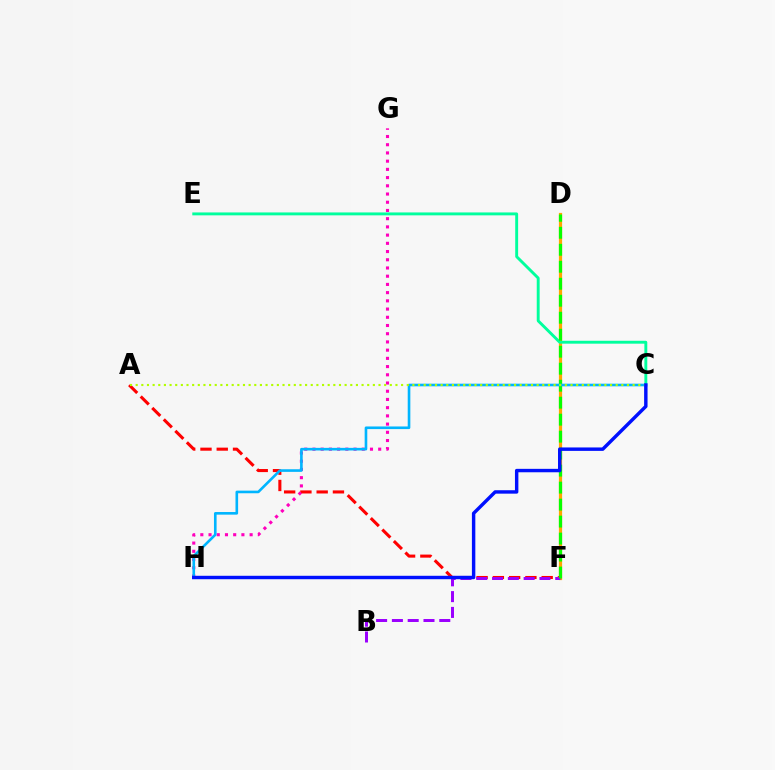{('A', 'F'): [{'color': '#ff0000', 'line_style': 'dashed', 'thickness': 2.21}], ('G', 'H'): [{'color': '#ff00bd', 'line_style': 'dotted', 'thickness': 2.23}], ('D', 'F'): [{'color': '#ffa500', 'line_style': 'solid', 'thickness': 2.3}, {'color': '#08ff00', 'line_style': 'dashed', 'thickness': 2.31}], ('C', 'E'): [{'color': '#00ff9d', 'line_style': 'solid', 'thickness': 2.09}], ('B', 'F'): [{'color': '#9b00ff', 'line_style': 'dashed', 'thickness': 2.15}], ('C', 'H'): [{'color': '#00b5ff', 'line_style': 'solid', 'thickness': 1.89}, {'color': '#0010ff', 'line_style': 'solid', 'thickness': 2.47}], ('A', 'C'): [{'color': '#b3ff00', 'line_style': 'dotted', 'thickness': 1.53}]}